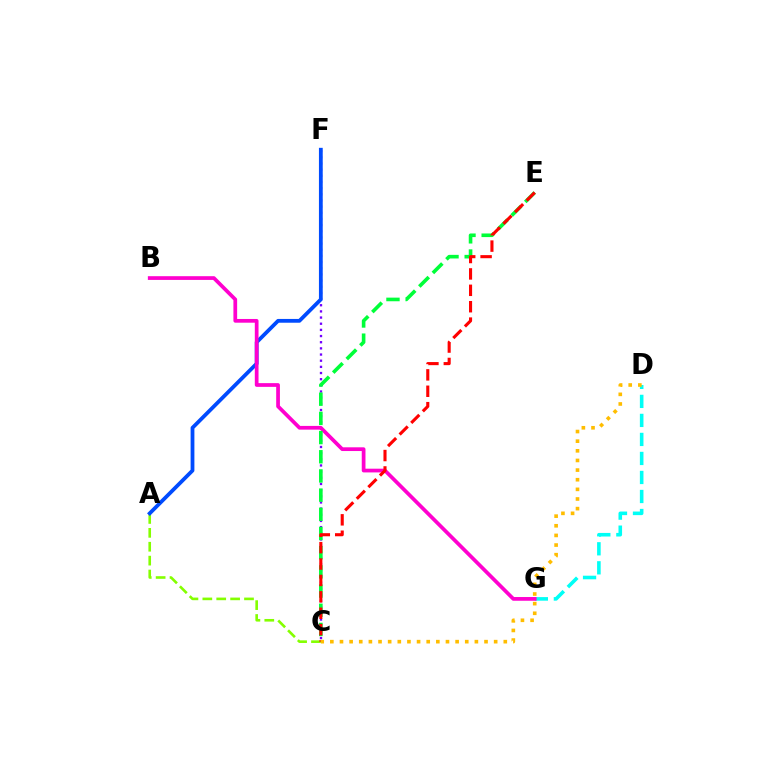{('D', 'G'): [{'color': '#00fff6', 'line_style': 'dashed', 'thickness': 2.58}], ('A', 'C'): [{'color': '#84ff00', 'line_style': 'dashed', 'thickness': 1.89}], ('C', 'F'): [{'color': '#7200ff', 'line_style': 'dotted', 'thickness': 1.67}], ('A', 'F'): [{'color': '#004bff', 'line_style': 'solid', 'thickness': 2.73}], ('B', 'G'): [{'color': '#ff00cf', 'line_style': 'solid', 'thickness': 2.68}], ('C', 'E'): [{'color': '#00ff39', 'line_style': 'dashed', 'thickness': 2.61}, {'color': '#ff0000', 'line_style': 'dashed', 'thickness': 2.23}], ('C', 'D'): [{'color': '#ffbd00', 'line_style': 'dotted', 'thickness': 2.62}]}